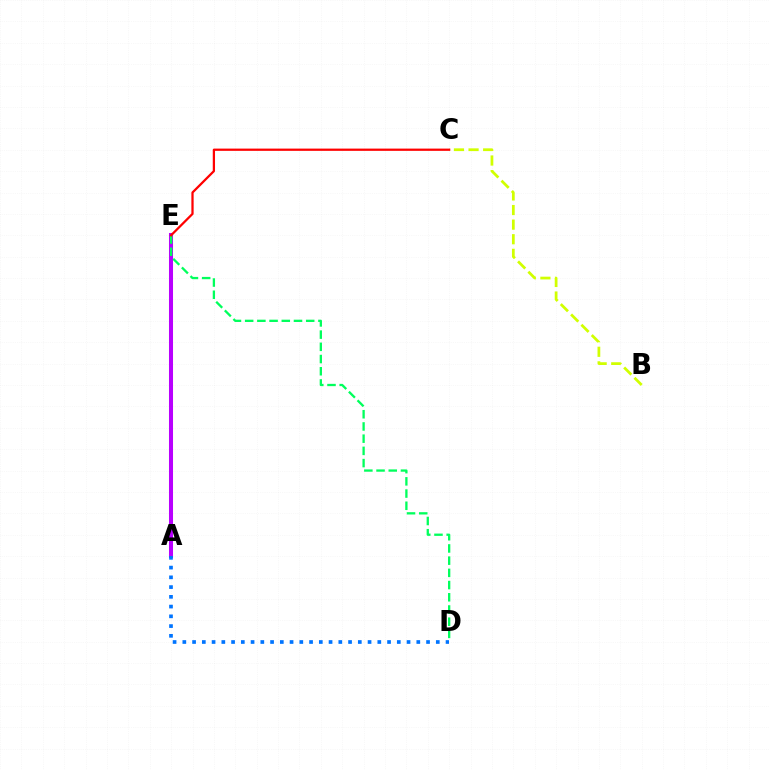{('A', 'E'): [{'color': '#b900ff', 'line_style': 'solid', 'thickness': 2.9}], ('B', 'C'): [{'color': '#d1ff00', 'line_style': 'dashed', 'thickness': 1.98}], ('D', 'E'): [{'color': '#00ff5c', 'line_style': 'dashed', 'thickness': 1.66}], ('C', 'E'): [{'color': '#ff0000', 'line_style': 'solid', 'thickness': 1.62}], ('A', 'D'): [{'color': '#0074ff', 'line_style': 'dotted', 'thickness': 2.65}]}